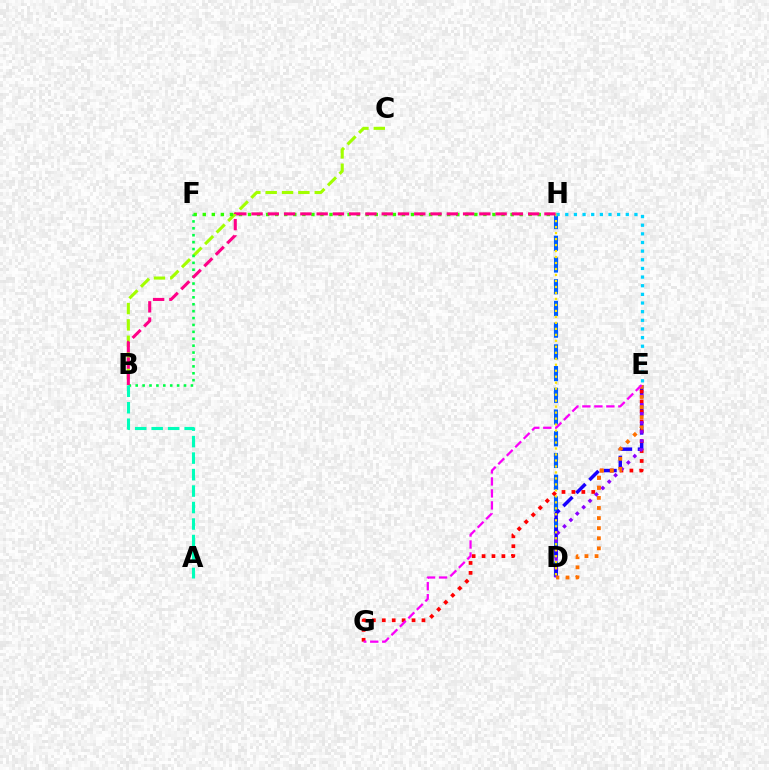{('D', 'H'): [{'color': '#005dff', 'line_style': 'dashed', 'thickness': 2.95}, {'color': '#ffe600', 'line_style': 'dotted', 'thickness': 1.63}], ('B', 'C'): [{'color': '#a2ff00', 'line_style': 'dashed', 'thickness': 2.22}], ('D', 'E'): [{'color': '#1900ff', 'line_style': 'dashed', 'thickness': 2.5}, {'color': '#8a00ff', 'line_style': 'dotted', 'thickness': 2.45}, {'color': '#ff7000', 'line_style': 'dotted', 'thickness': 2.74}], ('F', 'H'): [{'color': '#31ff00', 'line_style': 'dotted', 'thickness': 2.46}], ('E', 'G'): [{'color': '#ff0000', 'line_style': 'dotted', 'thickness': 2.7}, {'color': '#fa00f9', 'line_style': 'dashed', 'thickness': 1.63}], ('B', 'F'): [{'color': '#00ff45', 'line_style': 'dotted', 'thickness': 1.88}], ('A', 'B'): [{'color': '#00ffbb', 'line_style': 'dashed', 'thickness': 2.24}], ('E', 'H'): [{'color': '#00d3ff', 'line_style': 'dotted', 'thickness': 2.35}], ('B', 'H'): [{'color': '#ff0088', 'line_style': 'dashed', 'thickness': 2.21}]}